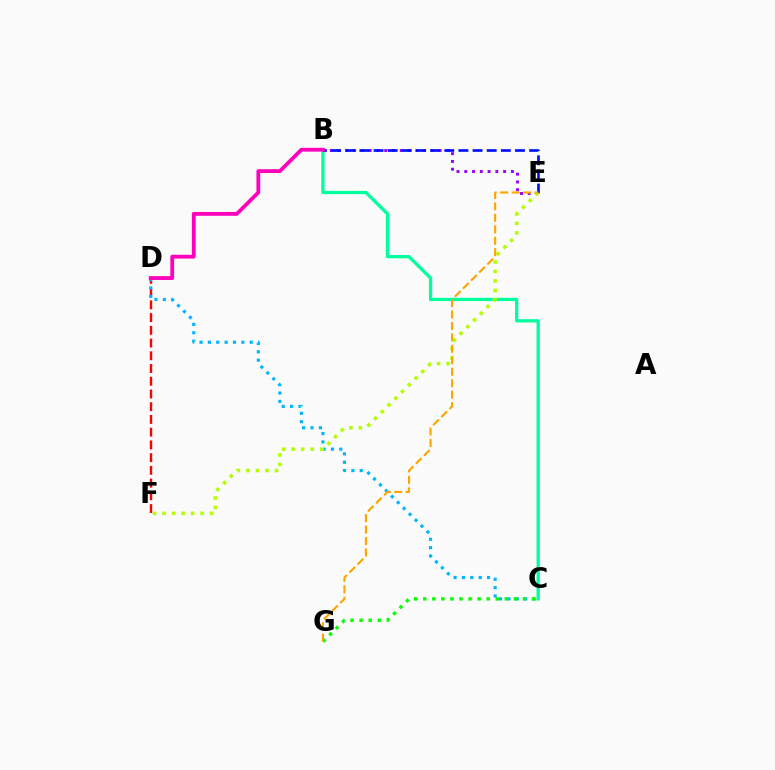{('B', 'C'): [{'color': '#00ff9d', 'line_style': 'solid', 'thickness': 2.36}], ('D', 'F'): [{'color': '#ff0000', 'line_style': 'dashed', 'thickness': 1.73}], ('B', 'E'): [{'color': '#9b00ff', 'line_style': 'dotted', 'thickness': 2.11}, {'color': '#0010ff', 'line_style': 'dashed', 'thickness': 1.92}], ('C', 'D'): [{'color': '#00b5ff', 'line_style': 'dotted', 'thickness': 2.27}], ('E', 'F'): [{'color': '#b3ff00', 'line_style': 'dotted', 'thickness': 2.58}], ('B', 'D'): [{'color': '#ff00bd', 'line_style': 'solid', 'thickness': 2.74}], ('C', 'G'): [{'color': '#08ff00', 'line_style': 'dotted', 'thickness': 2.46}], ('E', 'G'): [{'color': '#ffa500', 'line_style': 'dashed', 'thickness': 1.56}]}